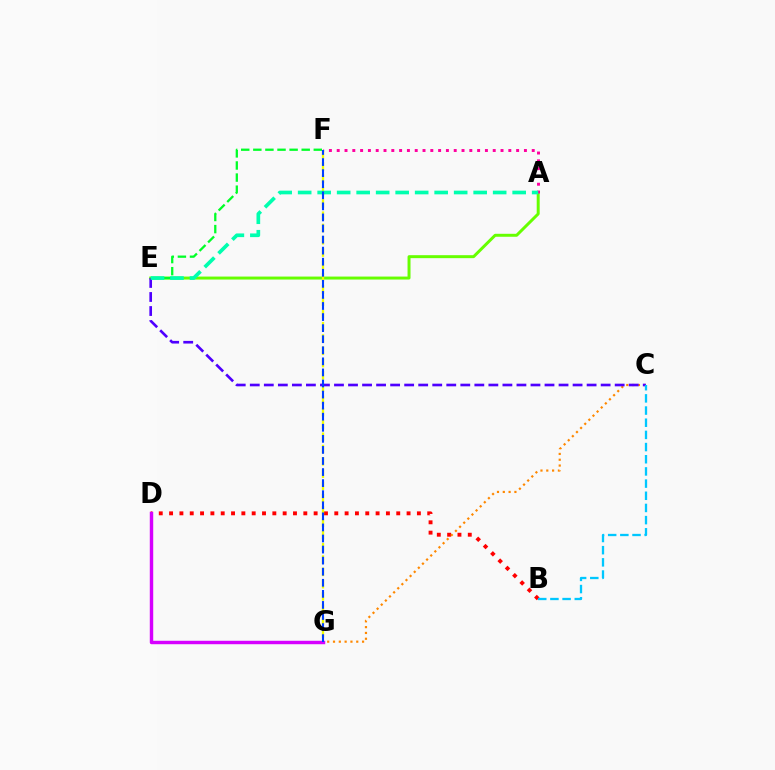{('A', 'E'): [{'color': '#66ff00', 'line_style': 'solid', 'thickness': 2.14}, {'color': '#00ffaf', 'line_style': 'dashed', 'thickness': 2.65}], ('B', 'D'): [{'color': '#ff0000', 'line_style': 'dotted', 'thickness': 2.81}], ('F', 'G'): [{'color': '#eeff00', 'line_style': 'dashed', 'thickness': 1.67}, {'color': '#003fff', 'line_style': 'dashed', 'thickness': 1.5}], ('C', 'G'): [{'color': '#ff8800', 'line_style': 'dotted', 'thickness': 1.58}], ('C', 'E'): [{'color': '#4f00ff', 'line_style': 'dashed', 'thickness': 1.91}], ('E', 'F'): [{'color': '#00ff27', 'line_style': 'dashed', 'thickness': 1.64}], ('B', 'C'): [{'color': '#00c7ff', 'line_style': 'dashed', 'thickness': 1.65}], ('A', 'F'): [{'color': '#ff00a0', 'line_style': 'dotted', 'thickness': 2.12}], ('D', 'G'): [{'color': '#d600ff', 'line_style': 'solid', 'thickness': 2.47}]}